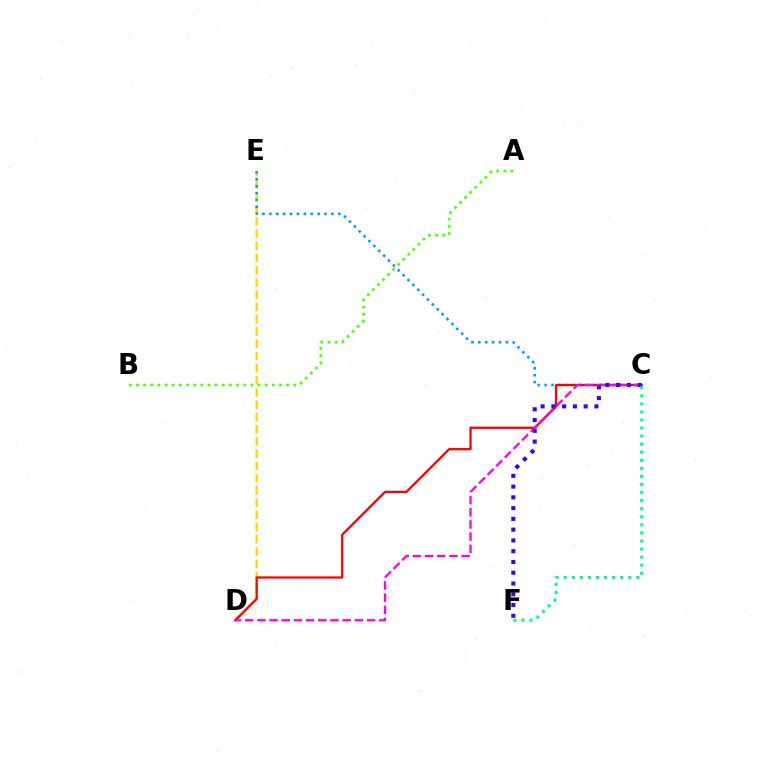{('D', 'E'): [{'color': '#ffd500', 'line_style': 'dashed', 'thickness': 1.66}], ('C', 'E'): [{'color': '#009eff', 'line_style': 'dotted', 'thickness': 1.87}], ('C', 'D'): [{'color': '#ff0000', 'line_style': 'solid', 'thickness': 1.63}, {'color': '#ff00ed', 'line_style': 'dashed', 'thickness': 1.66}], ('A', 'B'): [{'color': '#4fff00', 'line_style': 'dotted', 'thickness': 1.94}], ('C', 'F'): [{'color': '#3700ff', 'line_style': 'dotted', 'thickness': 2.93}, {'color': '#00ff86', 'line_style': 'dotted', 'thickness': 2.19}]}